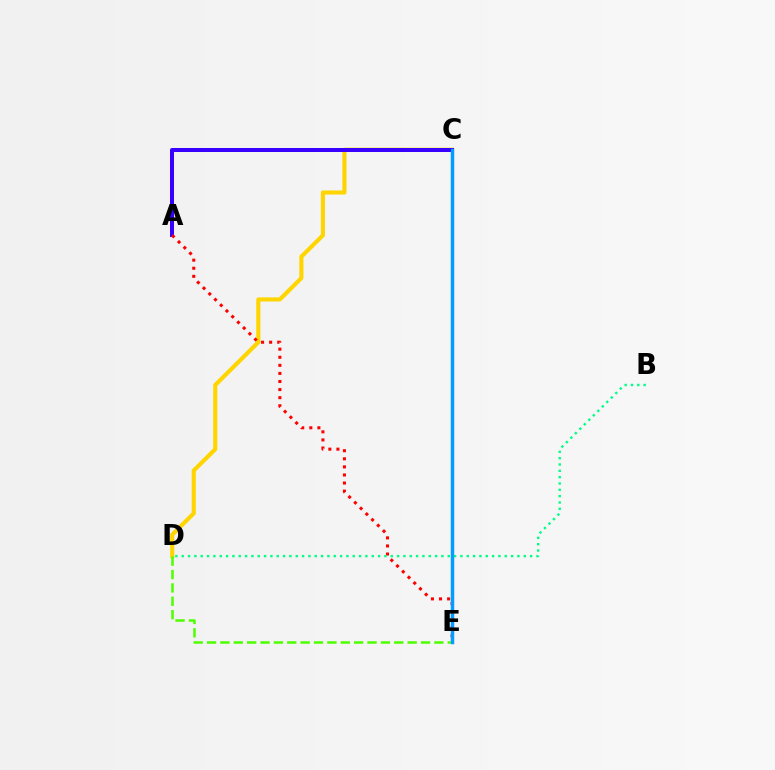{('C', 'D'): [{'color': '#ffd500', 'line_style': 'solid', 'thickness': 2.97}], ('A', 'C'): [{'color': '#3700ff', 'line_style': 'solid', 'thickness': 2.88}], ('C', 'E'): [{'color': '#ff00ed', 'line_style': 'solid', 'thickness': 2.23}, {'color': '#009eff', 'line_style': 'solid', 'thickness': 2.44}], ('A', 'E'): [{'color': '#ff0000', 'line_style': 'dotted', 'thickness': 2.2}], ('D', 'E'): [{'color': '#4fff00', 'line_style': 'dashed', 'thickness': 1.82}], ('B', 'D'): [{'color': '#00ff86', 'line_style': 'dotted', 'thickness': 1.72}]}